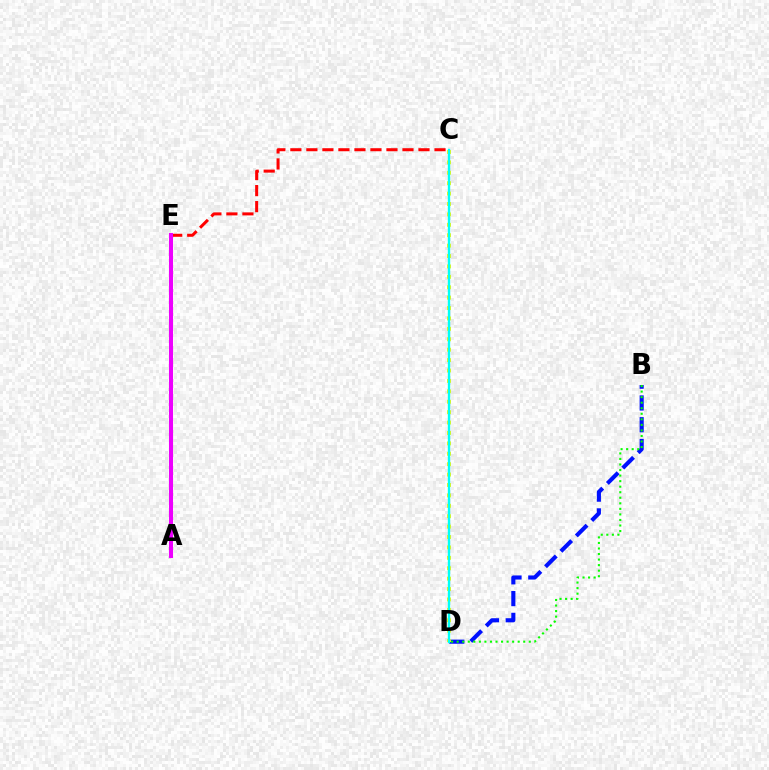{('C', 'E'): [{'color': '#ff0000', 'line_style': 'dashed', 'thickness': 2.18}], ('B', 'D'): [{'color': '#0010ff', 'line_style': 'dashed', 'thickness': 2.96}, {'color': '#08ff00', 'line_style': 'dotted', 'thickness': 1.51}], ('A', 'E'): [{'color': '#ee00ff', 'line_style': 'solid', 'thickness': 2.93}], ('C', 'D'): [{'color': '#fcf500', 'line_style': 'dotted', 'thickness': 2.83}, {'color': '#00fff6', 'line_style': 'solid', 'thickness': 1.71}]}